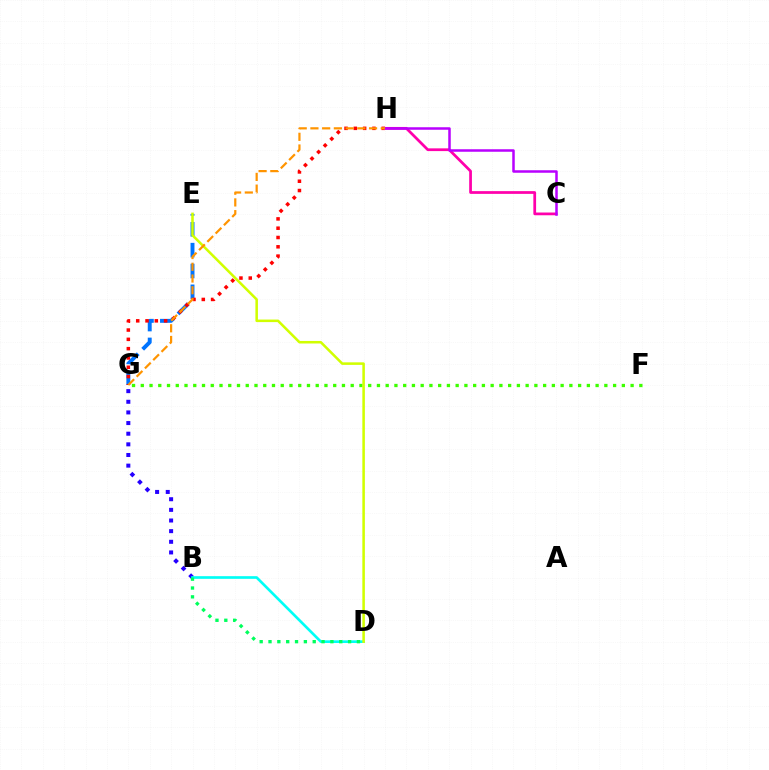{('F', 'G'): [{'color': '#3dff00', 'line_style': 'dotted', 'thickness': 2.38}], ('E', 'G'): [{'color': '#0074ff', 'line_style': 'dashed', 'thickness': 2.83}], ('G', 'H'): [{'color': '#ff0000', 'line_style': 'dotted', 'thickness': 2.53}, {'color': '#ff9400', 'line_style': 'dashed', 'thickness': 1.59}], ('C', 'H'): [{'color': '#ff00ac', 'line_style': 'solid', 'thickness': 1.98}, {'color': '#b900ff', 'line_style': 'solid', 'thickness': 1.8}], ('B', 'G'): [{'color': '#2500ff', 'line_style': 'dotted', 'thickness': 2.89}], ('B', 'D'): [{'color': '#00fff6', 'line_style': 'solid', 'thickness': 1.92}, {'color': '#00ff5c', 'line_style': 'dotted', 'thickness': 2.4}], ('D', 'E'): [{'color': '#d1ff00', 'line_style': 'solid', 'thickness': 1.83}]}